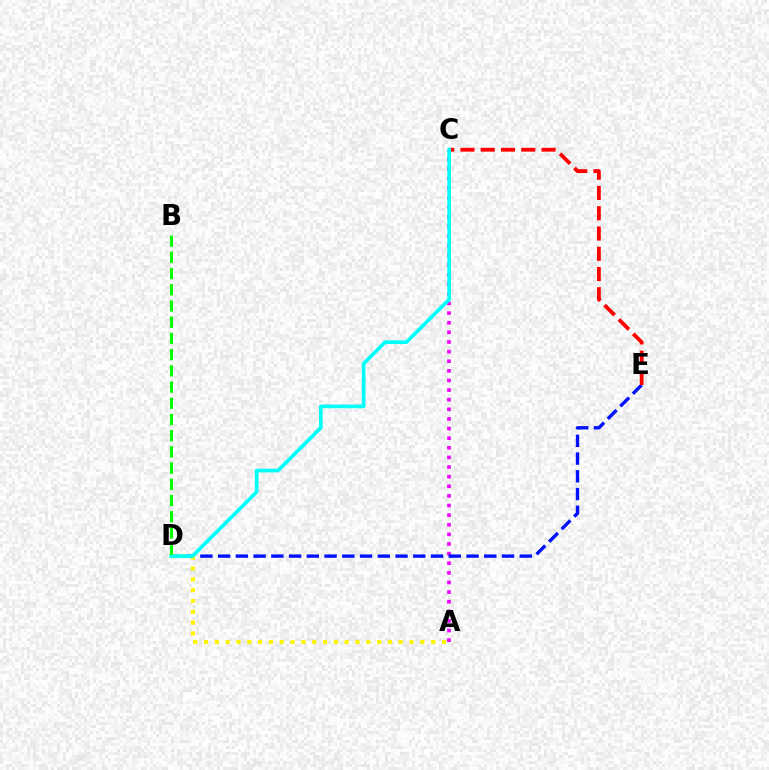{('A', 'C'): [{'color': '#ee00ff', 'line_style': 'dotted', 'thickness': 2.61}], ('D', 'E'): [{'color': '#0010ff', 'line_style': 'dashed', 'thickness': 2.41}], ('A', 'D'): [{'color': '#fcf500', 'line_style': 'dotted', 'thickness': 2.94}], ('C', 'E'): [{'color': '#ff0000', 'line_style': 'dashed', 'thickness': 2.75}], ('C', 'D'): [{'color': '#00fff6', 'line_style': 'solid', 'thickness': 2.66}], ('B', 'D'): [{'color': '#08ff00', 'line_style': 'dashed', 'thickness': 2.2}]}